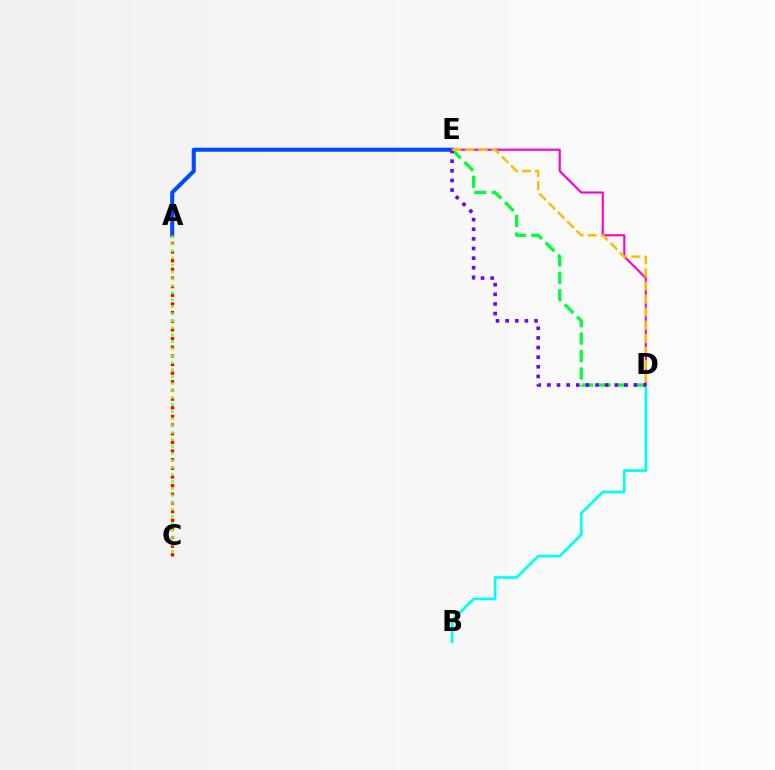{('B', 'D'): [{'color': '#00fff6', 'line_style': 'solid', 'thickness': 1.96}], ('A', 'E'): [{'color': '#004bff', 'line_style': 'solid', 'thickness': 2.93}], ('D', 'E'): [{'color': '#00ff39', 'line_style': 'dashed', 'thickness': 2.37}, {'color': '#ff00cf', 'line_style': 'solid', 'thickness': 1.54}, {'color': '#7200ff', 'line_style': 'dotted', 'thickness': 2.62}, {'color': '#ffbd00', 'line_style': 'dashed', 'thickness': 1.78}], ('A', 'C'): [{'color': '#ff0000', 'line_style': 'dotted', 'thickness': 2.35}, {'color': '#84ff00', 'line_style': 'dotted', 'thickness': 1.9}]}